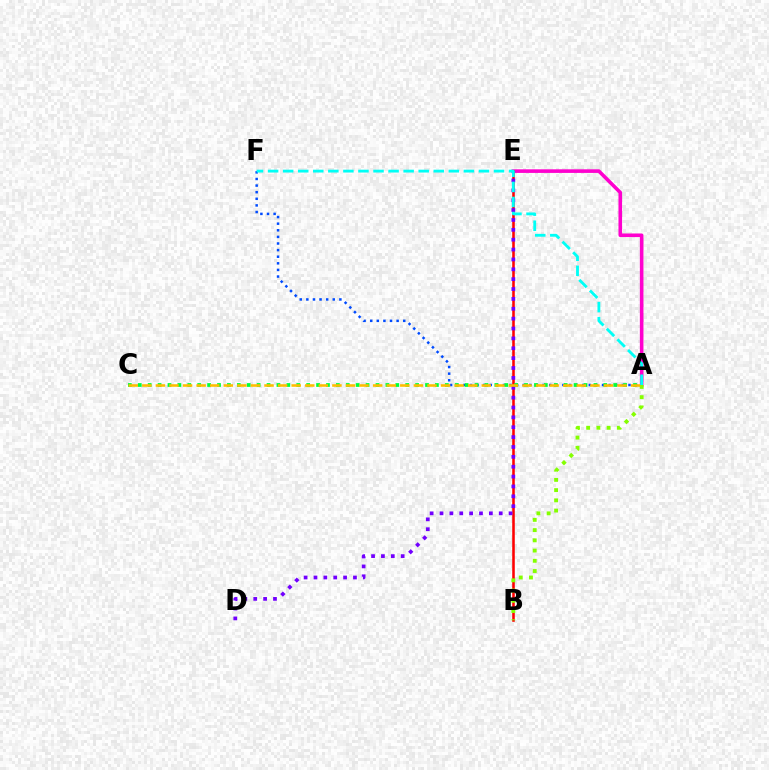{('A', 'F'): [{'color': '#004bff', 'line_style': 'dotted', 'thickness': 1.8}, {'color': '#00fff6', 'line_style': 'dashed', 'thickness': 2.05}], ('A', 'E'): [{'color': '#ff00cf', 'line_style': 'solid', 'thickness': 2.59}], ('B', 'E'): [{'color': '#ff0000', 'line_style': 'solid', 'thickness': 1.84}], ('D', 'E'): [{'color': '#7200ff', 'line_style': 'dotted', 'thickness': 2.68}], ('A', 'B'): [{'color': '#84ff00', 'line_style': 'dotted', 'thickness': 2.78}], ('A', 'C'): [{'color': '#00ff39', 'line_style': 'dotted', 'thickness': 2.69}, {'color': '#ffbd00', 'line_style': 'dashed', 'thickness': 1.84}]}